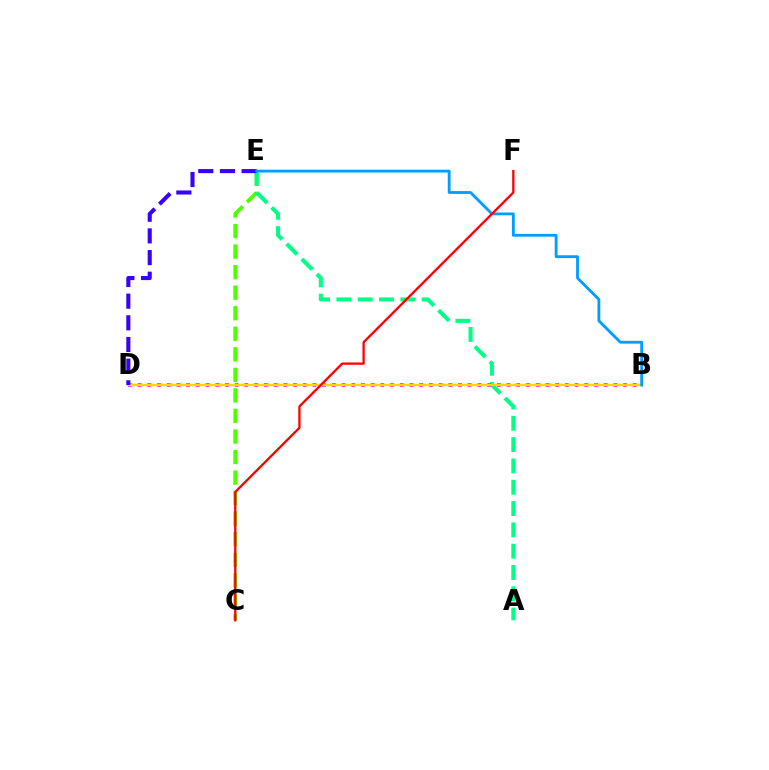{('C', 'E'): [{'color': '#4fff00', 'line_style': 'dashed', 'thickness': 2.79}], ('A', 'E'): [{'color': '#00ff86', 'line_style': 'dashed', 'thickness': 2.9}], ('B', 'D'): [{'color': '#ff00ed', 'line_style': 'dotted', 'thickness': 2.64}, {'color': '#ffd500', 'line_style': 'solid', 'thickness': 1.75}], ('D', 'E'): [{'color': '#3700ff', 'line_style': 'dashed', 'thickness': 2.94}], ('B', 'E'): [{'color': '#009eff', 'line_style': 'solid', 'thickness': 2.03}], ('C', 'F'): [{'color': '#ff0000', 'line_style': 'solid', 'thickness': 1.66}]}